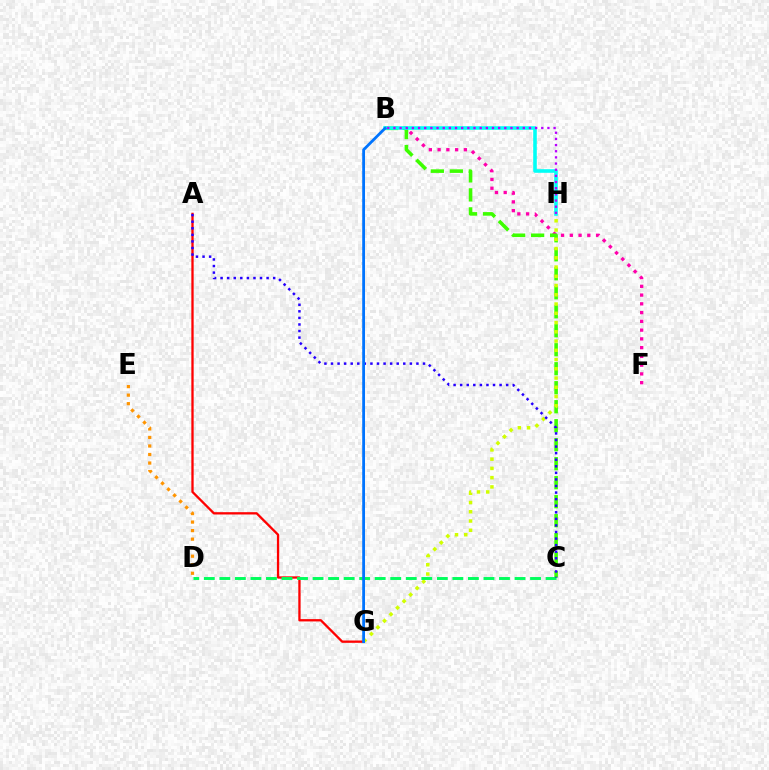{('B', 'F'): [{'color': '#ff00ac', 'line_style': 'dotted', 'thickness': 2.38}], ('B', 'C'): [{'color': '#3dff00', 'line_style': 'dashed', 'thickness': 2.58}], ('A', 'G'): [{'color': '#ff0000', 'line_style': 'solid', 'thickness': 1.66}], ('B', 'H'): [{'color': '#00fff6', 'line_style': 'solid', 'thickness': 2.58}, {'color': '#b900ff', 'line_style': 'dotted', 'thickness': 1.67}], ('G', 'H'): [{'color': '#d1ff00', 'line_style': 'dotted', 'thickness': 2.51}], ('C', 'D'): [{'color': '#00ff5c', 'line_style': 'dashed', 'thickness': 2.11}], ('D', 'E'): [{'color': '#ff9400', 'line_style': 'dotted', 'thickness': 2.32}], ('A', 'C'): [{'color': '#2500ff', 'line_style': 'dotted', 'thickness': 1.79}], ('B', 'G'): [{'color': '#0074ff', 'line_style': 'solid', 'thickness': 2.01}]}